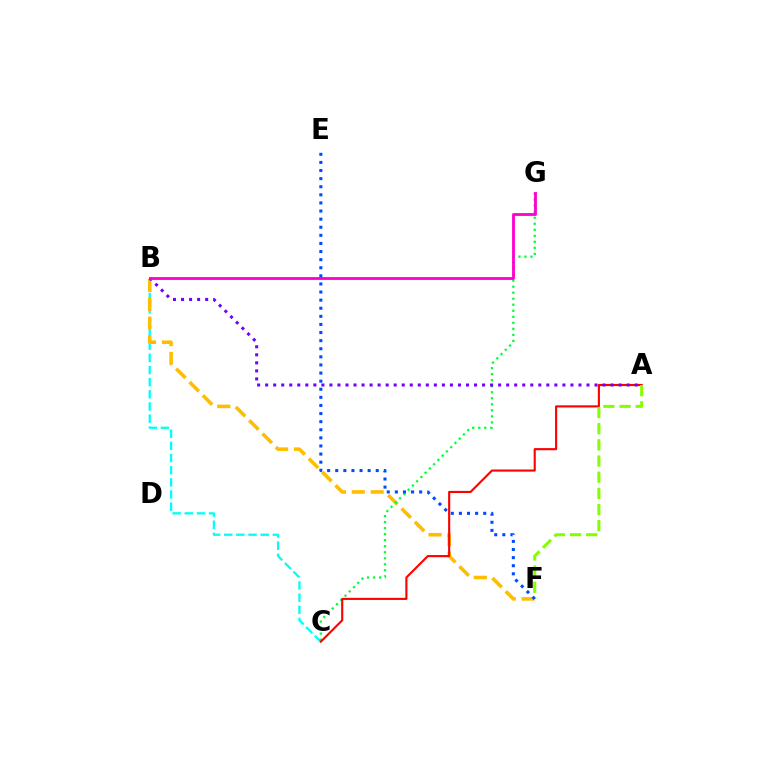{('B', 'C'): [{'color': '#00fff6', 'line_style': 'dashed', 'thickness': 1.65}], ('B', 'F'): [{'color': '#ffbd00', 'line_style': 'dashed', 'thickness': 2.57}], ('C', 'G'): [{'color': '#00ff39', 'line_style': 'dotted', 'thickness': 1.64}], ('A', 'C'): [{'color': '#ff0000', 'line_style': 'solid', 'thickness': 1.53}], ('A', 'F'): [{'color': '#84ff00', 'line_style': 'dashed', 'thickness': 2.2}], ('A', 'B'): [{'color': '#7200ff', 'line_style': 'dotted', 'thickness': 2.18}], ('B', 'G'): [{'color': '#ff00cf', 'line_style': 'solid', 'thickness': 2.03}], ('E', 'F'): [{'color': '#004bff', 'line_style': 'dotted', 'thickness': 2.2}]}